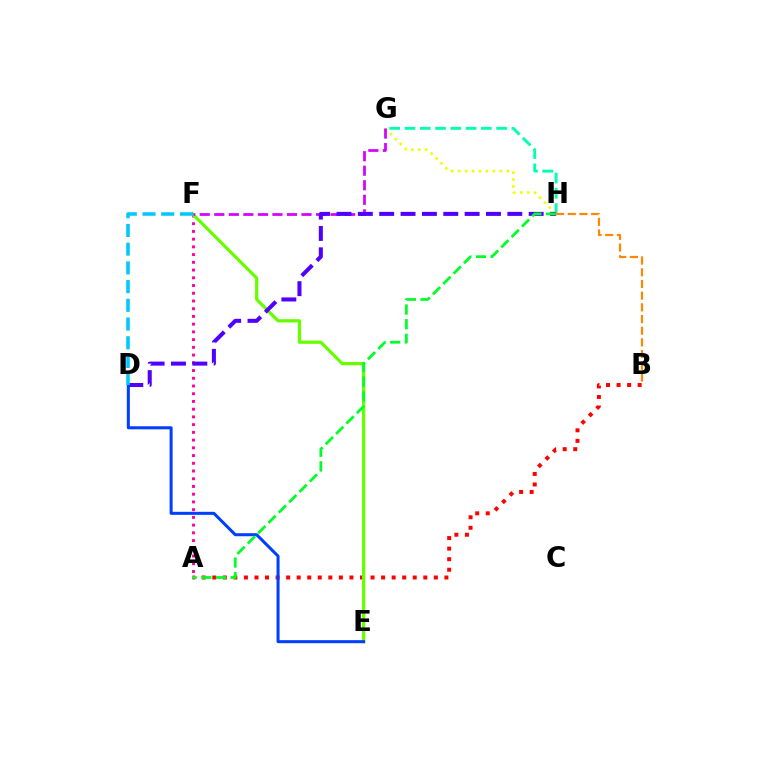{('A', 'F'): [{'color': '#ff00a0', 'line_style': 'dotted', 'thickness': 2.1}], ('A', 'B'): [{'color': '#ff0000', 'line_style': 'dotted', 'thickness': 2.87}], ('E', 'F'): [{'color': '#66ff00', 'line_style': 'solid', 'thickness': 2.33}], ('G', 'H'): [{'color': '#00ffaf', 'line_style': 'dashed', 'thickness': 2.07}, {'color': '#eeff00', 'line_style': 'dotted', 'thickness': 1.89}], ('F', 'G'): [{'color': '#d600ff', 'line_style': 'dashed', 'thickness': 1.97}], ('D', 'H'): [{'color': '#4f00ff', 'line_style': 'dashed', 'thickness': 2.9}], ('B', 'H'): [{'color': '#ff8800', 'line_style': 'dashed', 'thickness': 1.59}], ('D', 'E'): [{'color': '#003fff', 'line_style': 'solid', 'thickness': 2.18}], ('A', 'H'): [{'color': '#00ff27', 'line_style': 'dashed', 'thickness': 1.99}], ('D', 'F'): [{'color': '#00c7ff', 'line_style': 'dashed', 'thickness': 2.54}]}